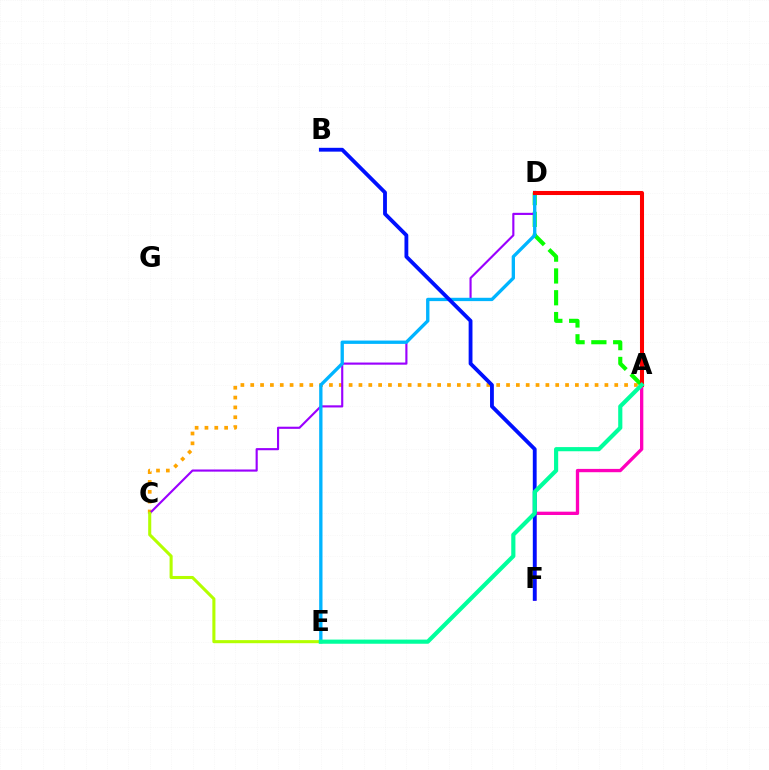{('A', 'C'): [{'color': '#ffa500', 'line_style': 'dotted', 'thickness': 2.67}], ('A', 'D'): [{'color': '#08ff00', 'line_style': 'dashed', 'thickness': 2.96}, {'color': '#ff0000', 'line_style': 'solid', 'thickness': 2.92}], ('A', 'F'): [{'color': '#ff00bd', 'line_style': 'solid', 'thickness': 2.39}], ('C', 'D'): [{'color': '#9b00ff', 'line_style': 'solid', 'thickness': 1.54}], ('C', 'E'): [{'color': '#b3ff00', 'line_style': 'solid', 'thickness': 2.21}], ('D', 'E'): [{'color': '#00b5ff', 'line_style': 'solid', 'thickness': 2.4}], ('B', 'F'): [{'color': '#0010ff', 'line_style': 'solid', 'thickness': 2.75}], ('A', 'E'): [{'color': '#00ff9d', 'line_style': 'solid', 'thickness': 2.99}]}